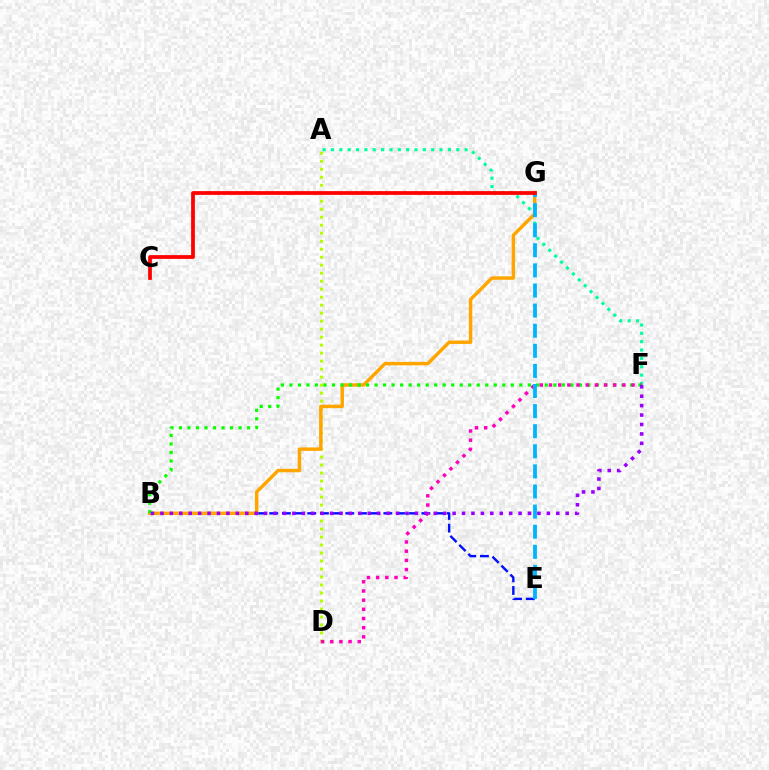{('A', 'D'): [{'color': '#b3ff00', 'line_style': 'dotted', 'thickness': 2.17}], ('B', 'E'): [{'color': '#0010ff', 'line_style': 'dashed', 'thickness': 1.72}], ('B', 'G'): [{'color': '#ffa500', 'line_style': 'solid', 'thickness': 2.49}], ('A', 'F'): [{'color': '#00ff9d', 'line_style': 'dotted', 'thickness': 2.27}], ('B', 'F'): [{'color': '#08ff00', 'line_style': 'dotted', 'thickness': 2.31}, {'color': '#9b00ff', 'line_style': 'dotted', 'thickness': 2.56}], ('D', 'F'): [{'color': '#ff00bd', 'line_style': 'dotted', 'thickness': 2.49}], ('E', 'G'): [{'color': '#00b5ff', 'line_style': 'dashed', 'thickness': 2.73}], ('C', 'G'): [{'color': '#ff0000', 'line_style': 'solid', 'thickness': 2.71}]}